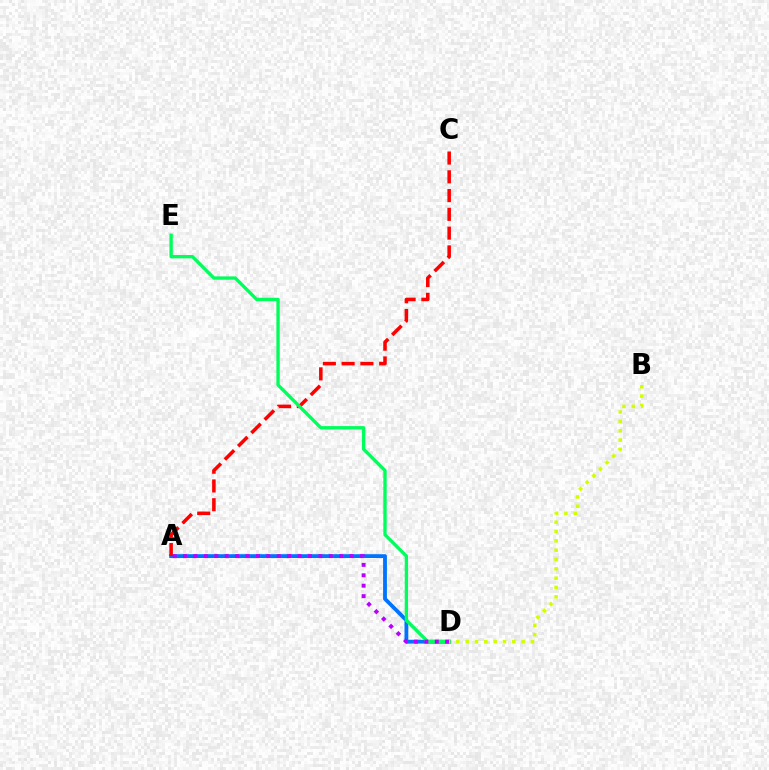{('A', 'D'): [{'color': '#0074ff', 'line_style': 'solid', 'thickness': 2.75}, {'color': '#b900ff', 'line_style': 'dotted', 'thickness': 2.83}], ('A', 'C'): [{'color': '#ff0000', 'line_style': 'dashed', 'thickness': 2.55}], ('D', 'E'): [{'color': '#00ff5c', 'line_style': 'solid', 'thickness': 2.41}], ('B', 'D'): [{'color': '#d1ff00', 'line_style': 'dotted', 'thickness': 2.53}]}